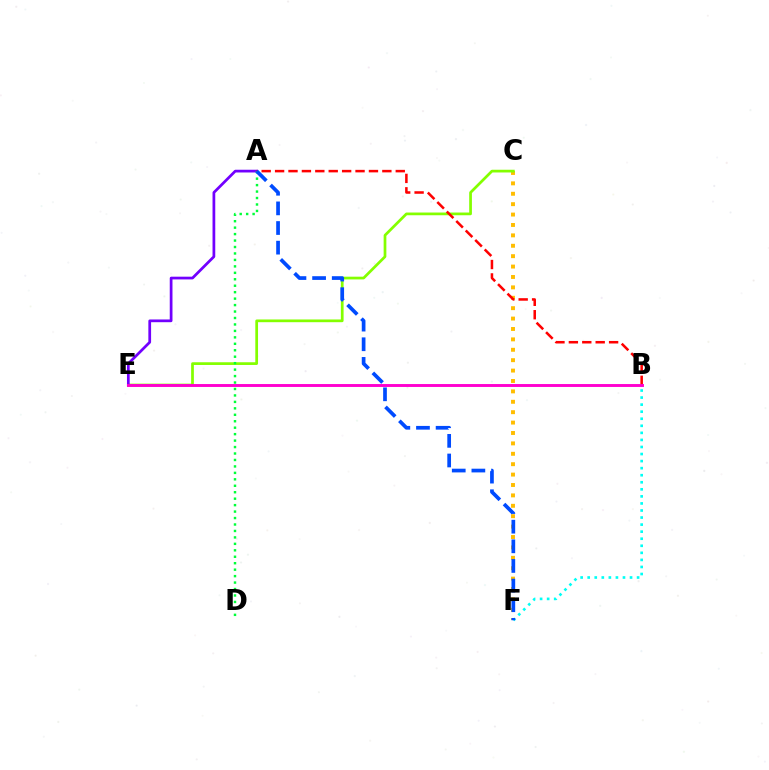{('C', 'F'): [{'color': '#ffbd00', 'line_style': 'dotted', 'thickness': 2.83}], ('C', 'E'): [{'color': '#84ff00', 'line_style': 'solid', 'thickness': 1.96}], ('A', 'E'): [{'color': '#7200ff', 'line_style': 'solid', 'thickness': 1.97}], ('B', 'F'): [{'color': '#00fff6', 'line_style': 'dotted', 'thickness': 1.92}], ('A', 'D'): [{'color': '#00ff39', 'line_style': 'dotted', 'thickness': 1.75}], ('A', 'B'): [{'color': '#ff0000', 'line_style': 'dashed', 'thickness': 1.82}], ('A', 'F'): [{'color': '#004bff', 'line_style': 'dashed', 'thickness': 2.67}], ('B', 'E'): [{'color': '#ff00cf', 'line_style': 'solid', 'thickness': 2.1}]}